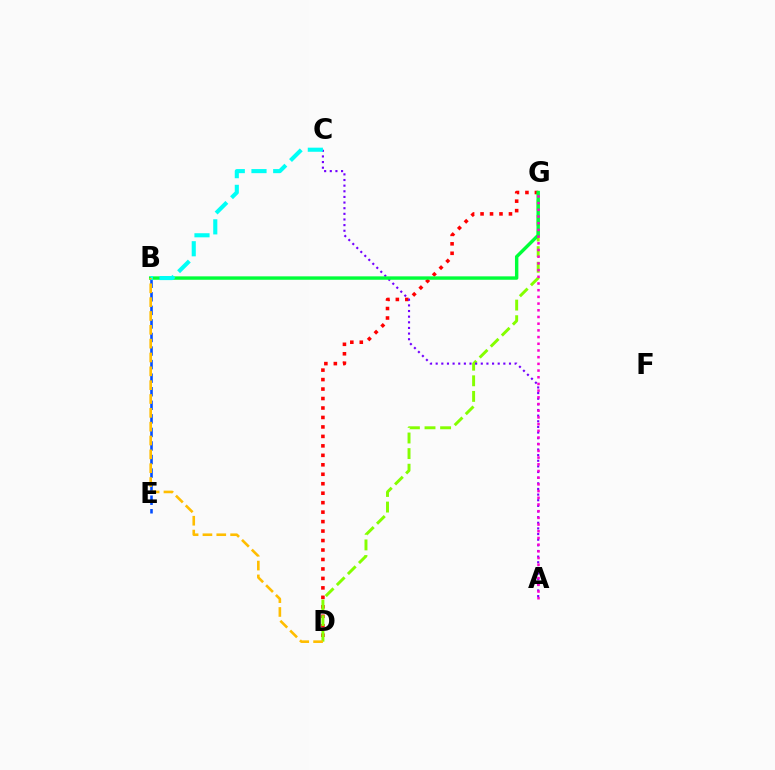{('D', 'G'): [{'color': '#ff0000', 'line_style': 'dotted', 'thickness': 2.57}, {'color': '#84ff00', 'line_style': 'dashed', 'thickness': 2.12}], ('B', 'E'): [{'color': '#004bff', 'line_style': 'dashed', 'thickness': 1.84}], ('A', 'C'): [{'color': '#7200ff', 'line_style': 'dotted', 'thickness': 1.53}], ('B', 'G'): [{'color': '#00ff39', 'line_style': 'solid', 'thickness': 2.46}], ('B', 'C'): [{'color': '#00fff6', 'line_style': 'dashed', 'thickness': 2.95}], ('B', 'D'): [{'color': '#ffbd00', 'line_style': 'dashed', 'thickness': 1.88}], ('A', 'G'): [{'color': '#ff00cf', 'line_style': 'dotted', 'thickness': 1.82}]}